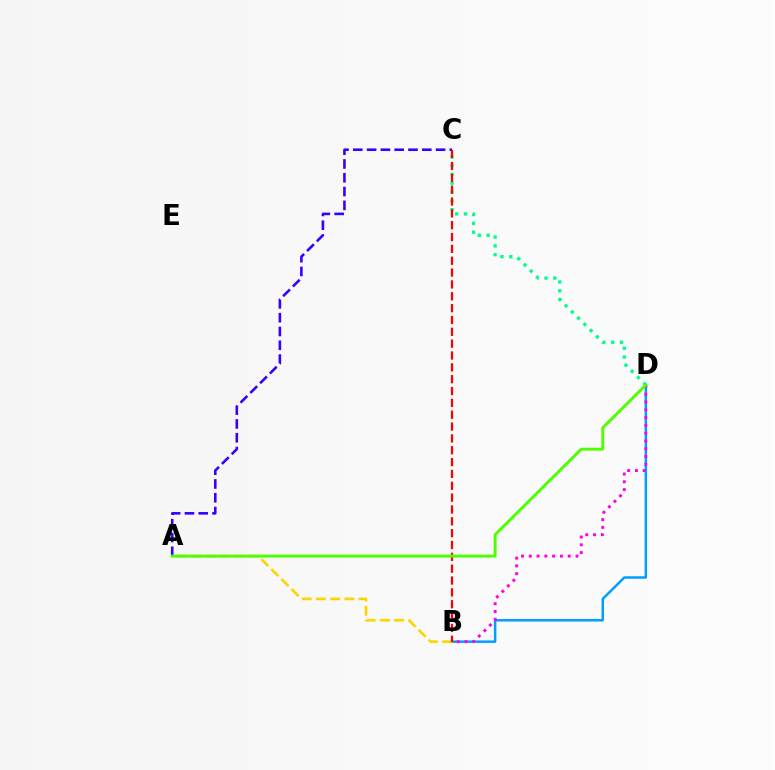{('B', 'D'): [{'color': '#009eff', 'line_style': 'solid', 'thickness': 1.79}, {'color': '#ff00ed', 'line_style': 'dotted', 'thickness': 2.12}], ('A', 'B'): [{'color': '#ffd500', 'line_style': 'dashed', 'thickness': 1.93}], ('C', 'D'): [{'color': '#00ff86', 'line_style': 'dotted', 'thickness': 2.39}], ('A', 'C'): [{'color': '#3700ff', 'line_style': 'dashed', 'thickness': 1.87}], ('B', 'C'): [{'color': '#ff0000', 'line_style': 'dashed', 'thickness': 1.61}], ('A', 'D'): [{'color': '#4fff00', 'line_style': 'solid', 'thickness': 2.11}]}